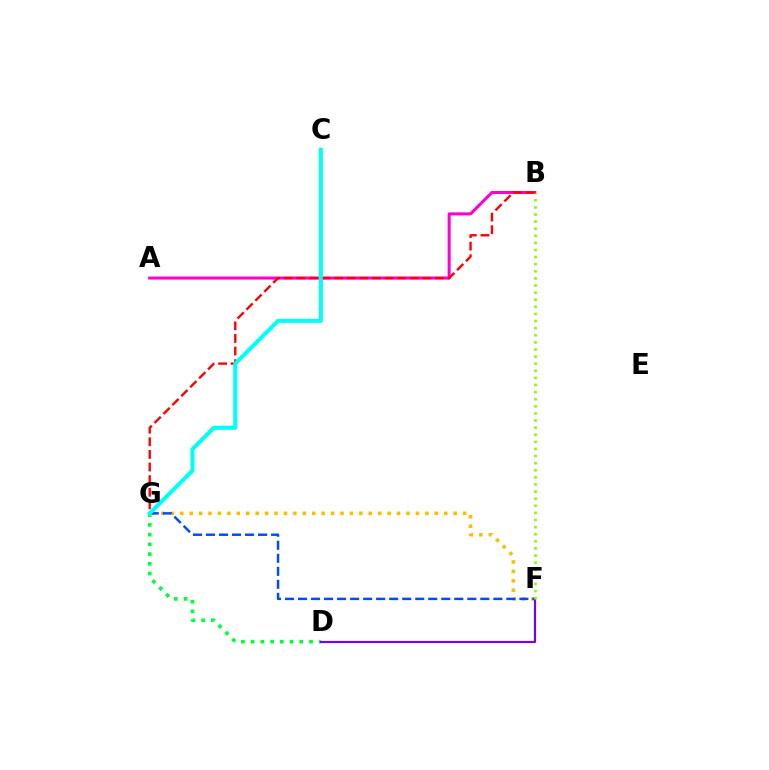{('A', 'B'): [{'color': '#ff00cf', 'line_style': 'solid', 'thickness': 2.19}], ('F', 'G'): [{'color': '#ffbd00', 'line_style': 'dotted', 'thickness': 2.56}, {'color': '#004bff', 'line_style': 'dashed', 'thickness': 1.77}], ('D', 'G'): [{'color': '#00ff39', 'line_style': 'dotted', 'thickness': 2.64}], ('D', 'F'): [{'color': '#7200ff', 'line_style': 'solid', 'thickness': 1.57}], ('B', 'G'): [{'color': '#ff0000', 'line_style': 'dashed', 'thickness': 1.71}], ('B', 'F'): [{'color': '#84ff00', 'line_style': 'dotted', 'thickness': 1.93}], ('C', 'G'): [{'color': '#00fff6', 'line_style': 'solid', 'thickness': 2.91}]}